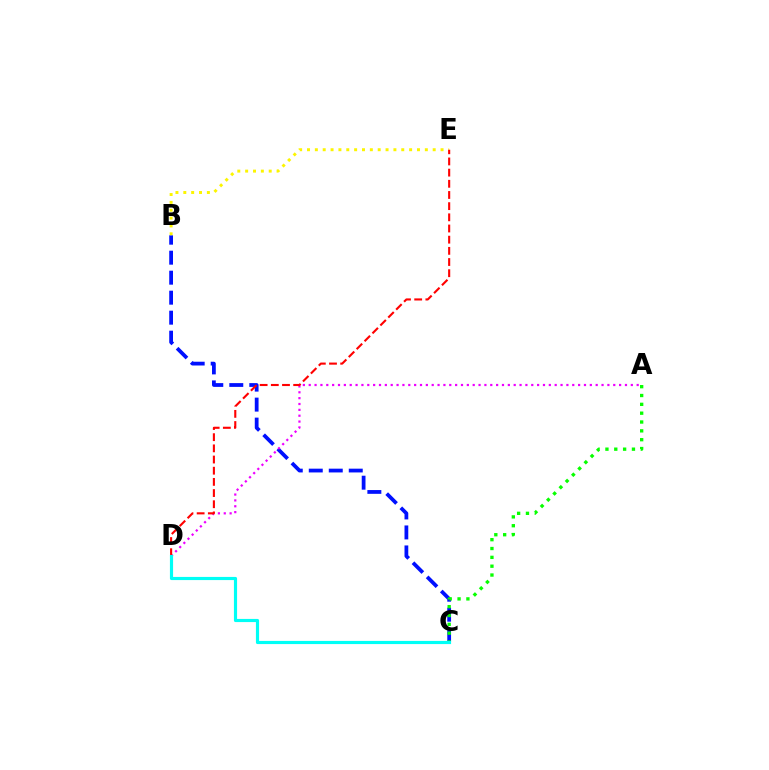{('B', 'C'): [{'color': '#0010ff', 'line_style': 'dashed', 'thickness': 2.72}], ('A', 'D'): [{'color': '#ee00ff', 'line_style': 'dotted', 'thickness': 1.59}], ('B', 'E'): [{'color': '#fcf500', 'line_style': 'dotted', 'thickness': 2.13}], ('A', 'C'): [{'color': '#08ff00', 'line_style': 'dotted', 'thickness': 2.4}], ('D', 'E'): [{'color': '#ff0000', 'line_style': 'dashed', 'thickness': 1.52}], ('C', 'D'): [{'color': '#00fff6', 'line_style': 'solid', 'thickness': 2.27}]}